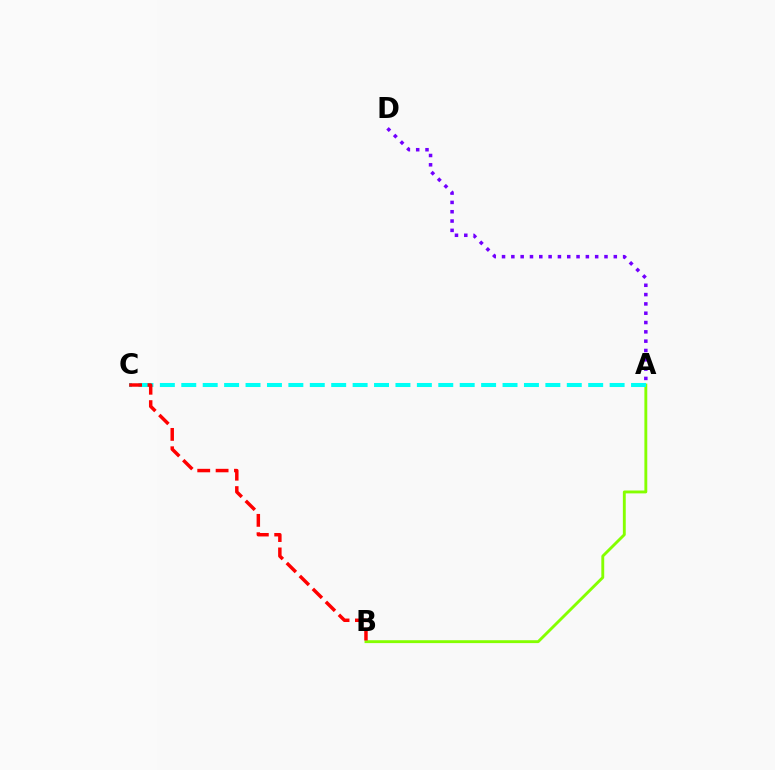{('A', 'D'): [{'color': '#7200ff', 'line_style': 'dotted', 'thickness': 2.53}], ('A', 'B'): [{'color': '#84ff00', 'line_style': 'solid', 'thickness': 2.07}], ('A', 'C'): [{'color': '#00fff6', 'line_style': 'dashed', 'thickness': 2.91}], ('B', 'C'): [{'color': '#ff0000', 'line_style': 'dashed', 'thickness': 2.5}]}